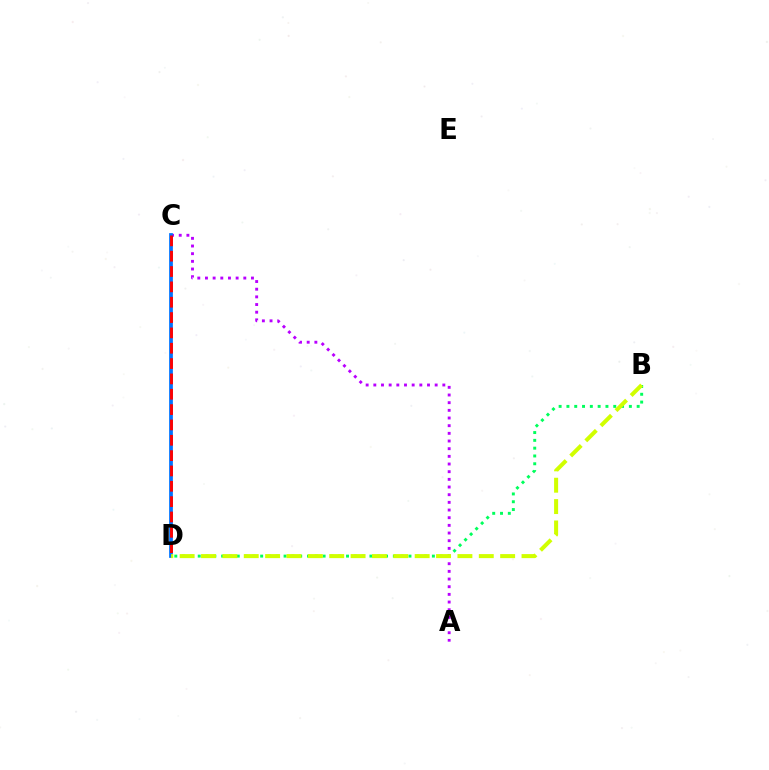{('A', 'C'): [{'color': '#b900ff', 'line_style': 'dotted', 'thickness': 2.08}], ('C', 'D'): [{'color': '#0074ff', 'line_style': 'solid', 'thickness': 2.7}, {'color': '#ff0000', 'line_style': 'dashed', 'thickness': 2.08}], ('B', 'D'): [{'color': '#00ff5c', 'line_style': 'dotted', 'thickness': 2.12}, {'color': '#d1ff00', 'line_style': 'dashed', 'thickness': 2.9}]}